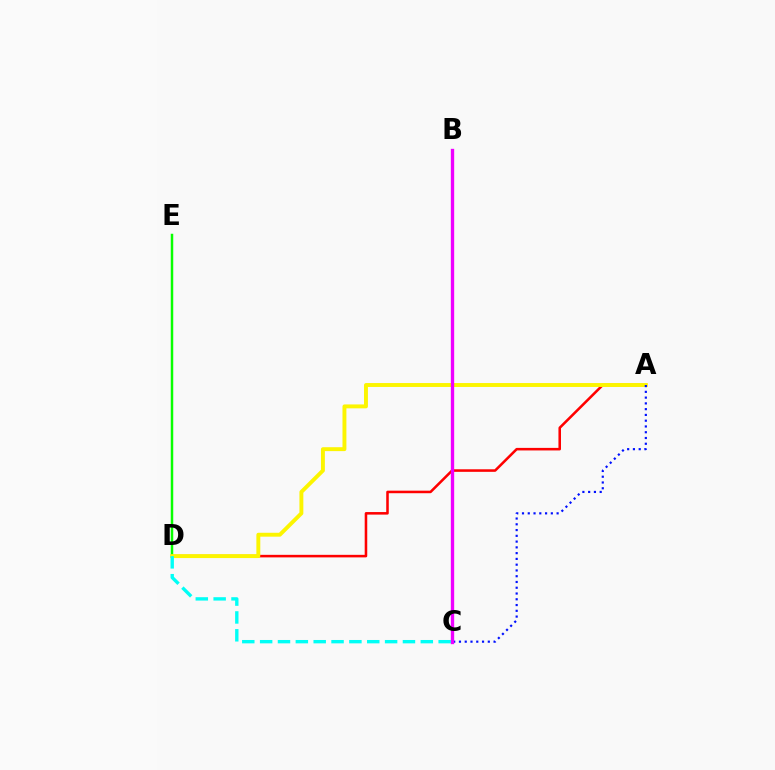{('D', 'E'): [{'color': '#08ff00', 'line_style': 'solid', 'thickness': 1.79}], ('A', 'D'): [{'color': '#ff0000', 'line_style': 'solid', 'thickness': 1.84}, {'color': '#fcf500', 'line_style': 'solid', 'thickness': 2.82}], ('C', 'D'): [{'color': '#00fff6', 'line_style': 'dashed', 'thickness': 2.43}], ('A', 'C'): [{'color': '#0010ff', 'line_style': 'dotted', 'thickness': 1.57}], ('B', 'C'): [{'color': '#ee00ff', 'line_style': 'solid', 'thickness': 2.42}]}